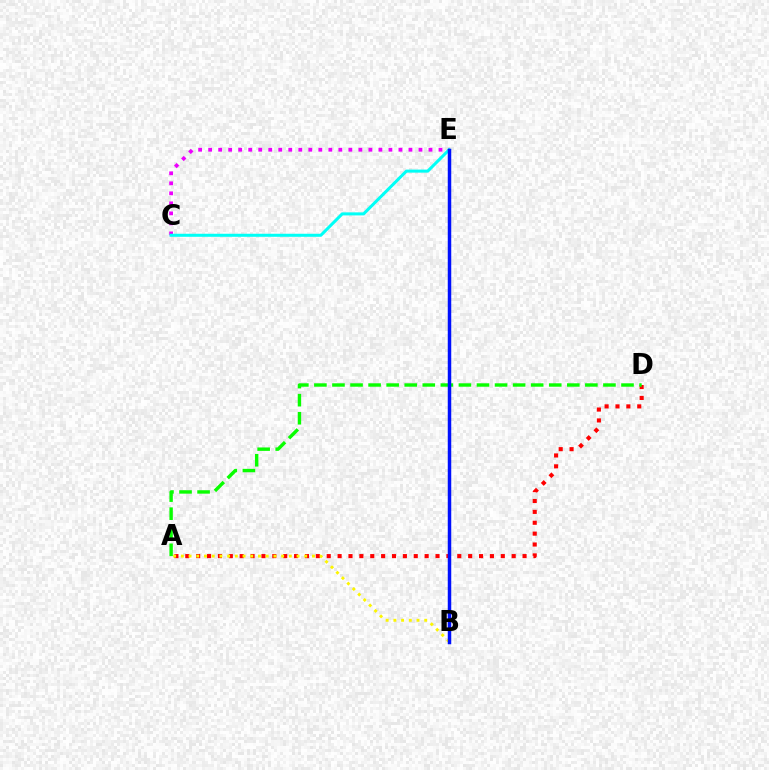{('A', 'D'): [{'color': '#ff0000', 'line_style': 'dotted', 'thickness': 2.96}, {'color': '#08ff00', 'line_style': 'dashed', 'thickness': 2.45}], ('C', 'E'): [{'color': '#ee00ff', 'line_style': 'dotted', 'thickness': 2.72}, {'color': '#00fff6', 'line_style': 'solid', 'thickness': 2.19}], ('A', 'B'): [{'color': '#fcf500', 'line_style': 'dotted', 'thickness': 2.1}], ('B', 'E'): [{'color': '#0010ff', 'line_style': 'solid', 'thickness': 2.51}]}